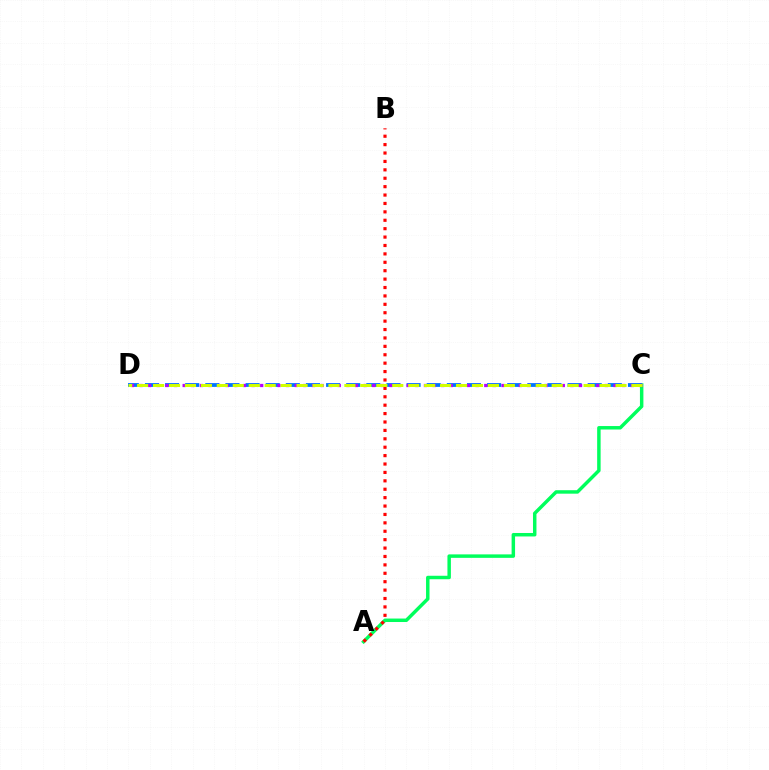{('A', 'C'): [{'color': '#00ff5c', 'line_style': 'solid', 'thickness': 2.5}], ('C', 'D'): [{'color': '#0074ff', 'line_style': 'dashed', 'thickness': 2.73}, {'color': '#b900ff', 'line_style': 'dotted', 'thickness': 2.34}, {'color': '#d1ff00', 'line_style': 'dashed', 'thickness': 2.17}], ('A', 'B'): [{'color': '#ff0000', 'line_style': 'dotted', 'thickness': 2.28}]}